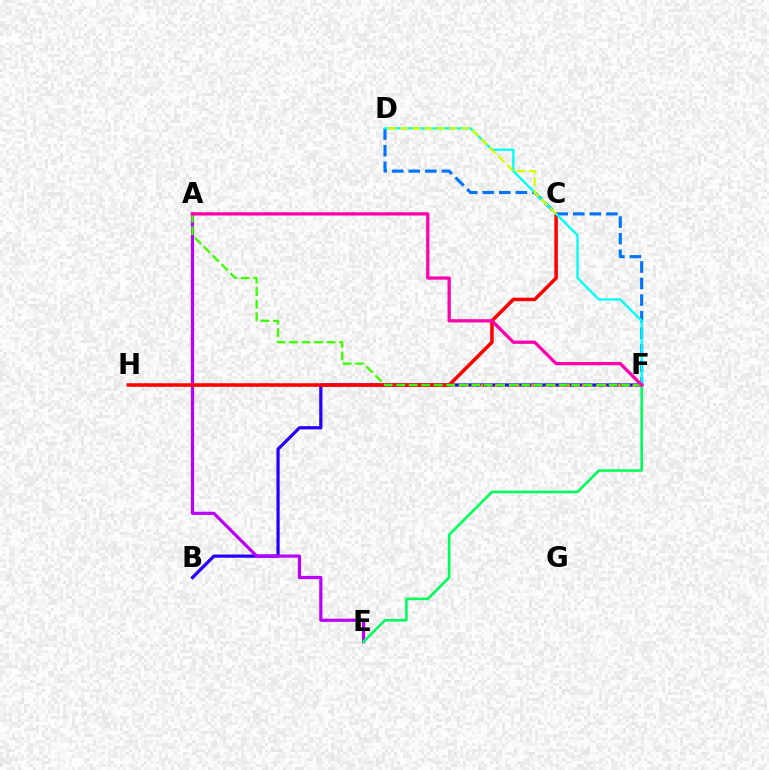{('B', 'F'): [{'color': '#2500ff', 'line_style': 'solid', 'thickness': 2.32}], ('F', 'H'): [{'color': '#ff9400', 'line_style': 'dotted', 'thickness': 1.97}], ('A', 'E'): [{'color': '#b900ff', 'line_style': 'solid', 'thickness': 2.3}], ('C', 'H'): [{'color': '#ff0000', 'line_style': 'solid', 'thickness': 2.53}], ('E', 'F'): [{'color': '#00ff5c', 'line_style': 'solid', 'thickness': 1.88}], ('A', 'F'): [{'color': '#3dff00', 'line_style': 'dashed', 'thickness': 1.7}, {'color': '#ff00ac', 'line_style': 'solid', 'thickness': 2.35}], ('D', 'F'): [{'color': '#0074ff', 'line_style': 'dashed', 'thickness': 2.25}, {'color': '#00fff6', 'line_style': 'solid', 'thickness': 1.68}], ('C', 'D'): [{'color': '#d1ff00', 'line_style': 'dashed', 'thickness': 1.66}]}